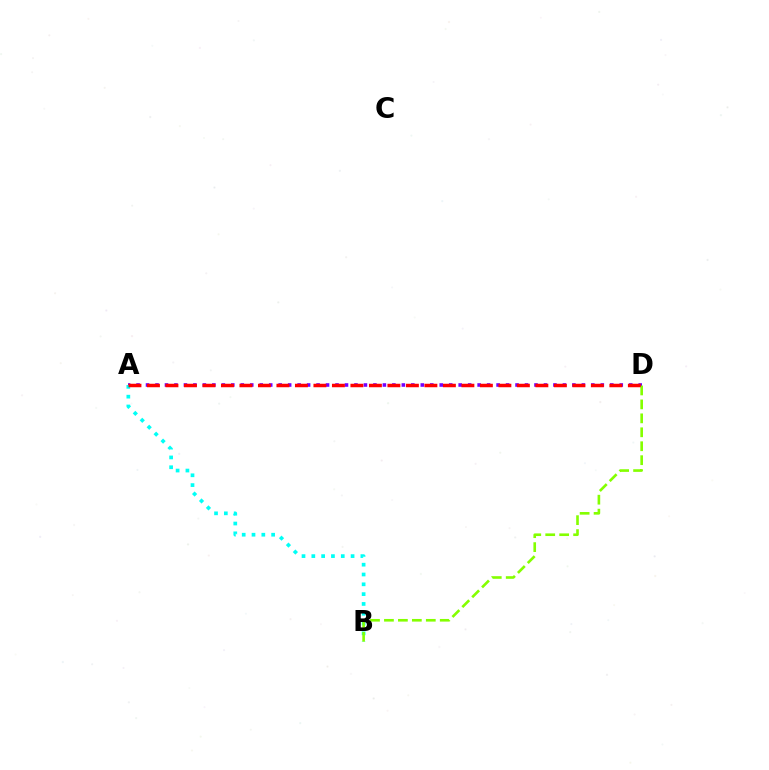{('A', 'D'): [{'color': '#7200ff', 'line_style': 'dotted', 'thickness': 2.57}, {'color': '#ff0000', 'line_style': 'dashed', 'thickness': 2.51}], ('A', 'B'): [{'color': '#00fff6', 'line_style': 'dotted', 'thickness': 2.67}], ('B', 'D'): [{'color': '#84ff00', 'line_style': 'dashed', 'thickness': 1.9}]}